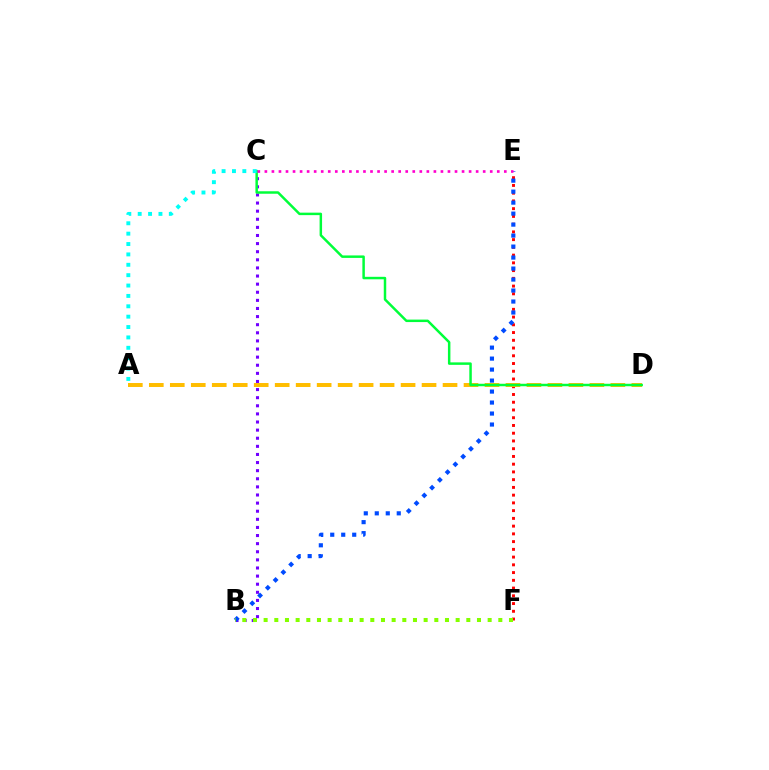{('E', 'F'): [{'color': '#ff0000', 'line_style': 'dotted', 'thickness': 2.1}], ('A', 'D'): [{'color': '#ffbd00', 'line_style': 'dashed', 'thickness': 2.85}], ('B', 'C'): [{'color': '#7200ff', 'line_style': 'dotted', 'thickness': 2.2}], ('B', 'E'): [{'color': '#004bff', 'line_style': 'dotted', 'thickness': 2.99}], ('C', 'D'): [{'color': '#00ff39', 'line_style': 'solid', 'thickness': 1.79}], ('B', 'F'): [{'color': '#84ff00', 'line_style': 'dotted', 'thickness': 2.9}], ('A', 'C'): [{'color': '#00fff6', 'line_style': 'dotted', 'thickness': 2.82}], ('C', 'E'): [{'color': '#ff00cf', 'line_style': 'dotted', 'thickness': 1.91}]}